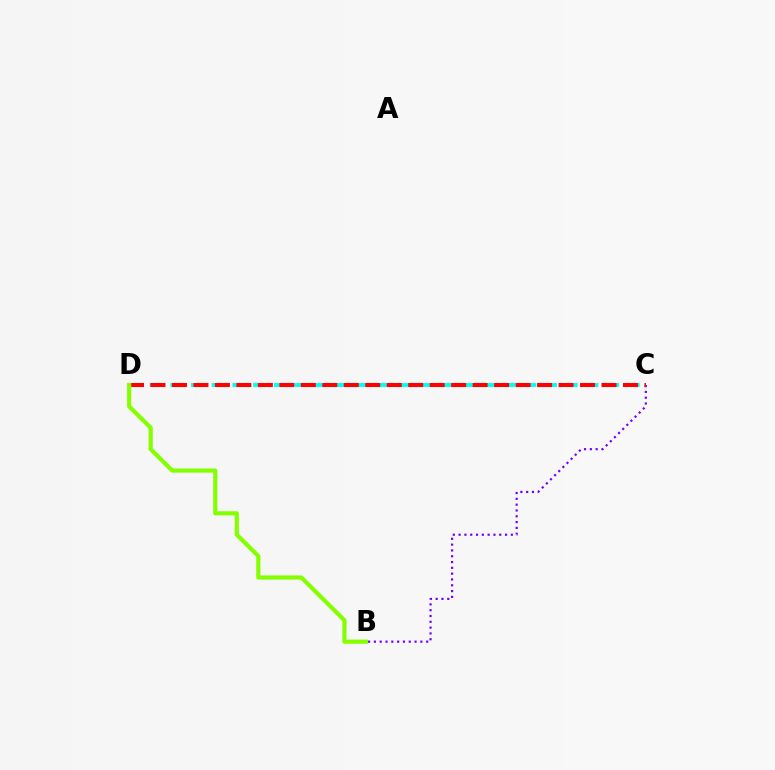{('B', 'C'): [{'color': '#7200ff', 'line_style': 'dotted', 'thickness': 1.58}], ('C', 'D'): [{'color': '#00fff6', 'line_style': 'dashed', 'thickness': 2.81}, {'color': '#ff0000', 'line_style': 'dashed', 'thickness': 2.92}], ('B', 'D'): [{'color': '#84ff00', 'line_style': 'solid', 'thickness': 3.0}]}